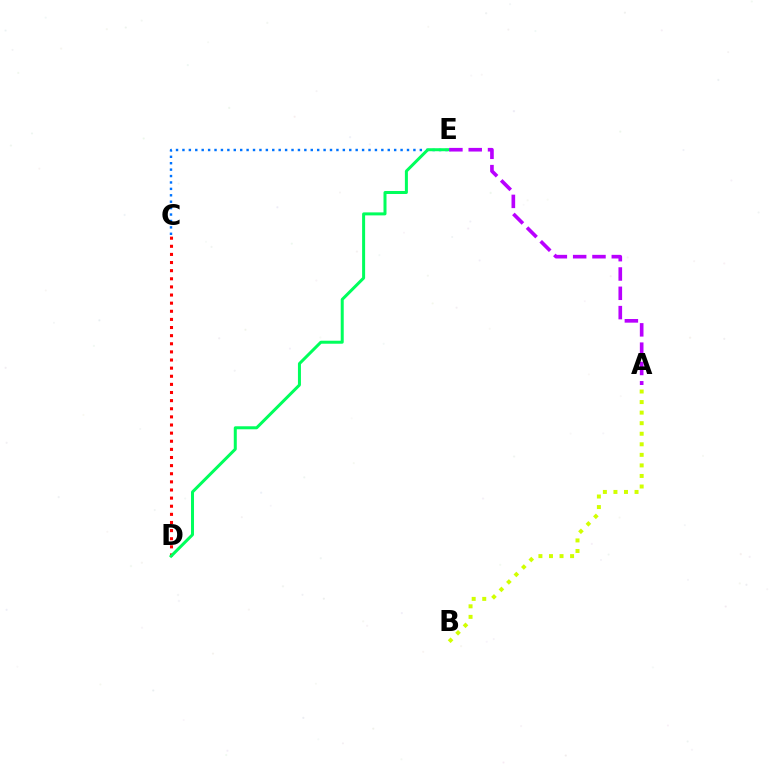{('C', 'E'): [{'color': '#0074ff', 'line_style': 'dotted', 'thickness': 1.74}], ('C', 'D'): [{'color': '#ff0000', 'line_style': 'dotted', 'thickness': 2.21}], ('A', 'B'): [{'color': '#d1ff00', 'line_style': 'dotted', 'thickness': 2.87}], ('D', 'E'): [{'color': '#00ff5c', 'line_style': 'solid', 'thickness': 2.16}], ('A', 'E'): [{'color': '#b900ff', 'line_style': 'dashed', 'thickness': 2.62}]}